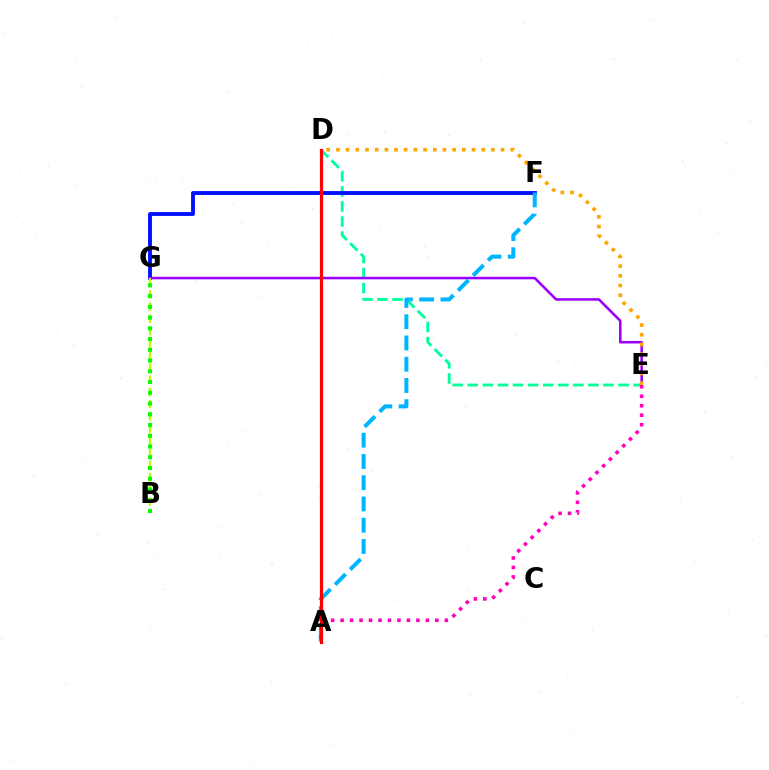{('D', 'E'): [{'color': '#00ff9d', 'line_style': 'dashed', 'thickness': 2.05}, {'color': '#ffa500', 'line_style': 'dotted', 'thickness': 2.63}], ('F', 'G'): [{'color': '#0010ff', 'line_style': 'solid', 'thickness': 2.78}], ('E', 'G'): [{'color': '#9b00ff', 'line_style': 'solid', 'thickness': 1.84}], ('A', 'F'): [{'color': '#00b5ff', 'line_style': 'dashed', 'thickness': 2.89}], ('B', 'G'): [{'color': '#b3ff00', 'line_style': 'dashed', 'thickness': 1.66}, {'color': '#08ff00', 'line_style': 'dotted', 'thickness': 2.92}], ('A', 'E'): [{'color': '#ff00bd', 'line_style': 'dotted', 'thickness': 2.57}], ('A', 'D'): [{'color': '#ff0000', 'line_style': 'solid', 'thickness': 2.3}]}